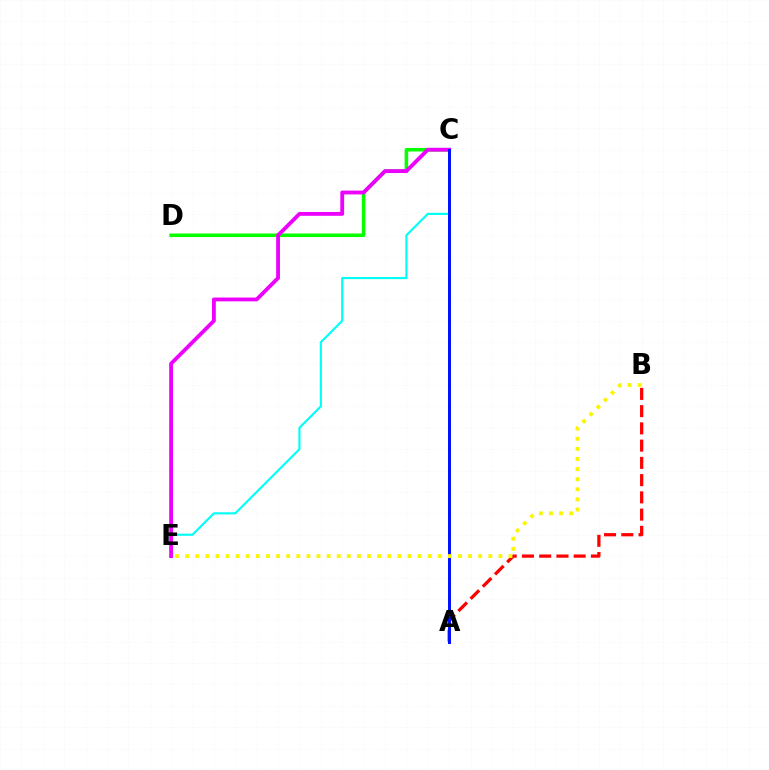{('C', 'E'): [{'color': '#00fff6', 'line_style': 'solid', 'thickness': 1.54}, {'color': '#ee00ff', 'line_style': 'solid', 'thickness': 2.75}], ('C', 'D'): [{'color': '#08ff00', 'line_style': 'solid', 'thickness': 2.55}], ('A', 'B'): [{'color': '#ff0000', 'line_style': 'dashed', 'thickness': 2.34}], ('A', 'C'): [{'color': '#0010ff', 'line_style': 'solid', 'thickness': 2.13}], ('B', 'E'): [{'color': '#fcf500', 'line_style': 'dotted', 'thickness': 2.75}]}